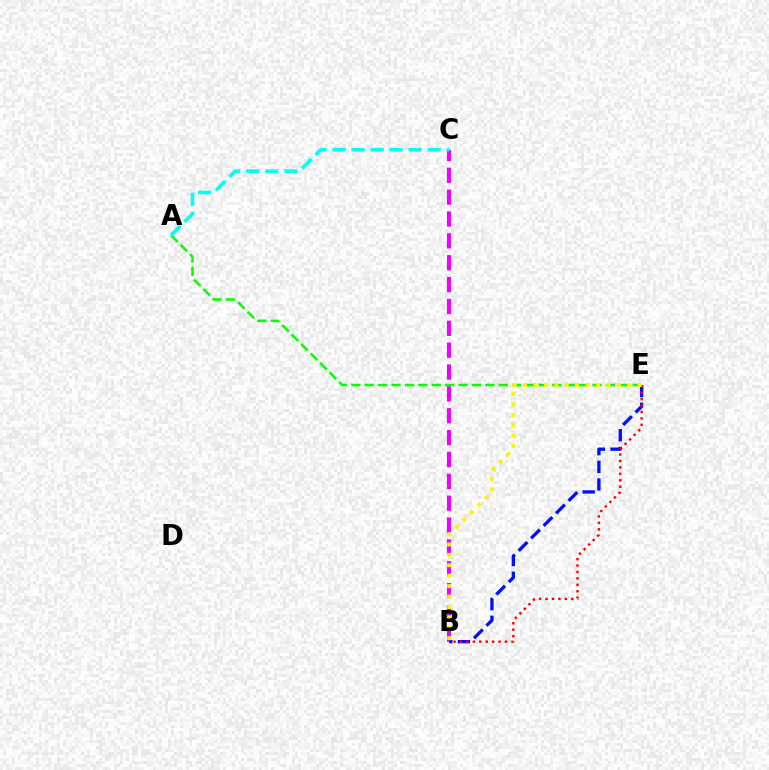{('B', 'C'): [{'color': '#ee00ff', 'line_style': 'dashed', 'thickness': 2.97}], ('A', 'E'): [{'color': '#08ff00', 'line_style': 'dashed', 'thickness': 1.82}], ('A', 'C'): [{'color': '#00fff6', 'line_style': 'dashed', 'thickness': 2.58}], ('B', 'E'): [{'color': '#0010ff', 'line_style': 'dashed', 'thickness': 2.4}, {'color': '#ff0000', 'line_style': 'dotted', 'thickness': 1.75}, {'color': '#fcf500', 'line_style': 'dotted', 'thickness': 2.83}]}